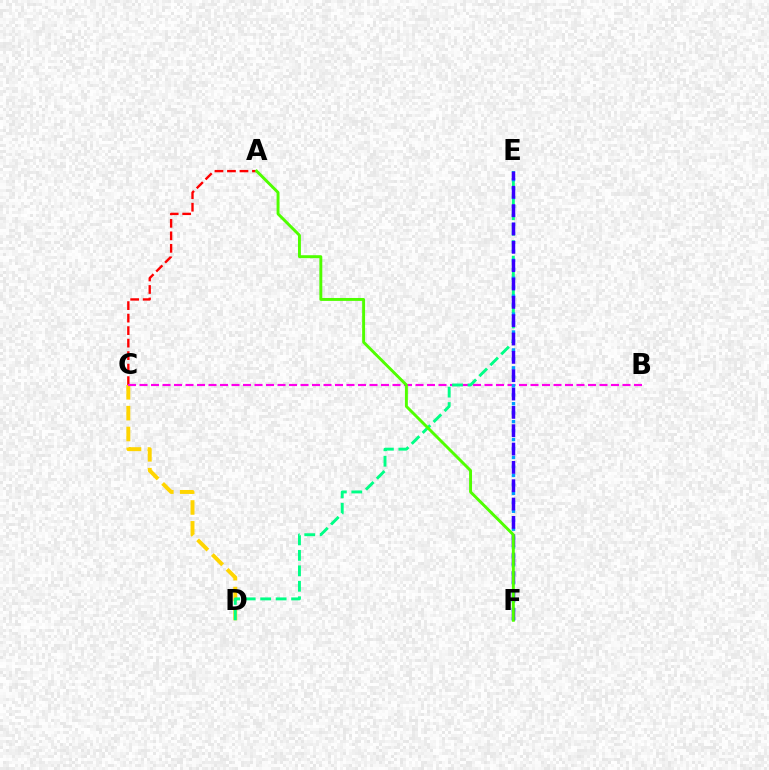{('A', 'C'): [{'color': '#ff0000', 'line_style': 'dashed', 'thickness': 1.7}], ('C', 'D'): [{'color': '#ffd500', 'line_style': 'dashed', 'thickness': 2.83}], ('B', 'C'): [{'color': '#ff00ed', 'line_style': 'dashed', 'thickness': 1.56}], ('D', 'E'): [{'color': '#00ff86', 'line_style': 'dashed', 'thickness': 2.1}], ('E', 'F'): [{'color': '#009eff', 'line_style': 'dotted', 'thickness': 2.44}, {'color': '#3700ff', 'line_style': 'dashed', 'thickness': 2.49}], ('A', 'F'): [{'color': '#4fff00', 'line_style': 'solid', 'thickness': 2.1}]}